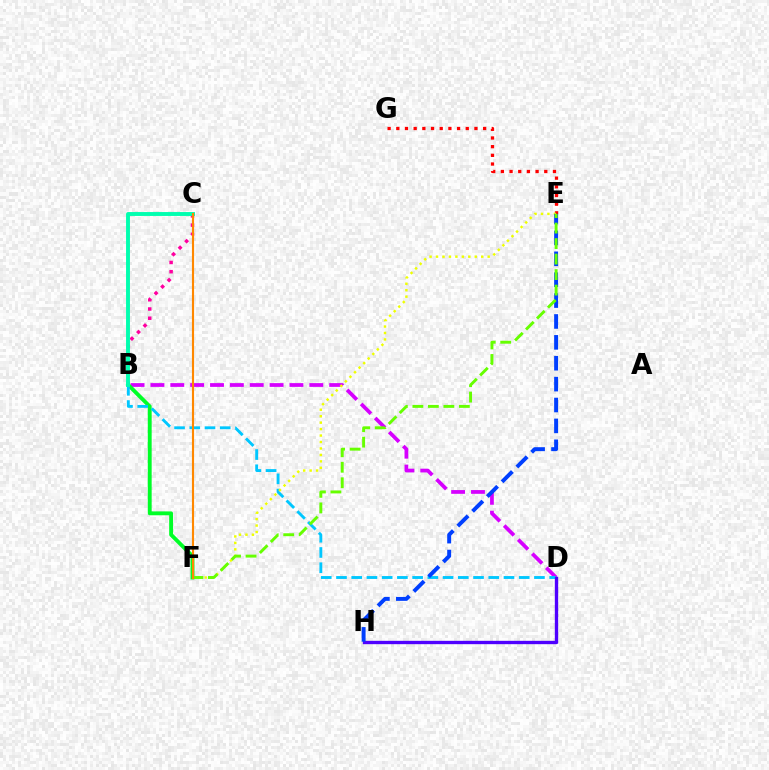{('B', 'D'): [{'color': '#d600ff', 'line_style': 'dashed', 'thickness': 2.7}, {'color': '#00c7ff', 'line_style': 'dashed', 'thickness': 2.07}], ('B', 'C'): [{'color': '#ff00a0', 'line_style': 'dotted', 'thickness': 2.51}, {'color': '#00ffaf', 'line_style': 'solid', 'thickness': 2.81}], ('E', 'G'): [{'color': '#ff0000', 'line_style': 'dotted', 'thickness': 2.36}], ('B', 'F'): [{'color': '#00ff27', 'line_style': 'solid', 'thickness': 2.79}], ('E', 'F'): [{'color': '#eeff00', 'line_style': 'dotted', 'thickness': 1.75}, {'color': '#66ff00', 'line_style': 'dashed', 'thickness': 2.11}], ('D', 'H'): [{'color': '#4f00ff', 'line_style': 'solid', 'thickness': 2.41}], ('E', 'H'): [{'color': '#003fff', 'line_style': 'dashed', 'thickness': 2.84}], ('C', 'F'): [{'color': '#ff8800', 'line_style': 'solid', 'thickness': 1.53}]}